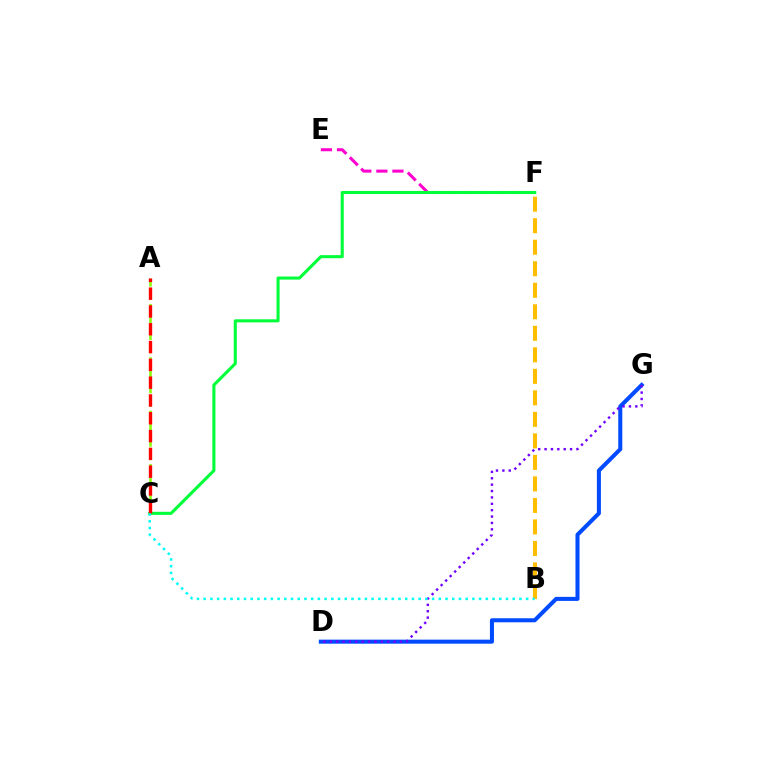{('A', 'C'): [{'color': '#84ff00', 'line_style': 'dashed', 'thickness': 1.81}, {'color': '#ff0000', 'line_style': 'dashed', 'thickness': 2.42}], ('E', 'F'): [{'color': '#ff00cf', 'line_style': 'dashed', 'thickness': 2.18}], ('B', 'F'): [{'color': '#ffbd00', 'line_style': 'dashed', 'thickness': 2.92}], ('D', 'G'): [{'color': '#004bff', 'line_style': 'solid', 'thickness': 2.91}, {'color': '#7200ff', 'line_style': 'dotted', 'thickness': 1.73}], ('C', 'F'): [{'color': '#00ff39', 'line_style': 'solid', 'thickness': 2.21}], ('B', 'C'): [{'color': '#00fff6', 'line_style': 'dotted', 'thickness': 1.83}]}